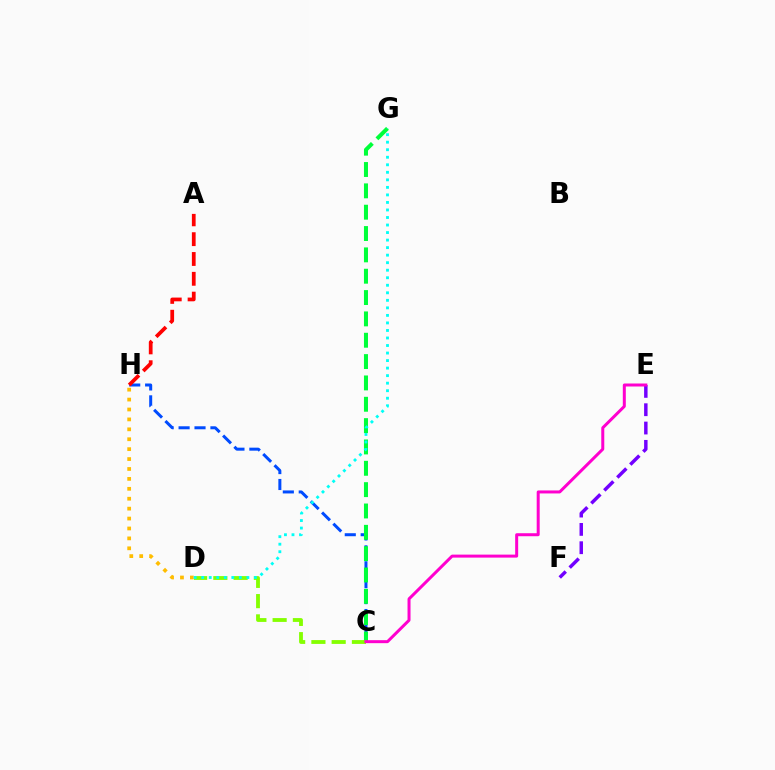{('D', 'H'): [{'color': '#ffbd00', 'line_style': 'dotted', 'thickness': 2.69}], ('C', 'H'): [{'color': '#004bff', 'line_style': 'dashed', 'thickness': 2.16}], ('E', 'F'): [{'color': '#7200ff', 'line_style': 'dashed', 'thickness': 2.49}], ('A', 'H'): [{'color': '#ff0000', 'line_style': 'dashed', 'thickness': 2.69}], ('C', 'G'): [{'color': '#00ff39', 'line_style': 'dashed', 'thickness': 2.9}], ('C', 'D'): [{'color': '#84ff00', 'line_style': 'dashed', 'thickness': 2.75}], ('D', 'G'): [{'color': '#00fff6', 'line_style': 'dotted', 'thickness': 2.05}], ('C', 'E'): [{'color': '#ff00cf', 'line_style': 'solid', 'thickness': 2.16}]}